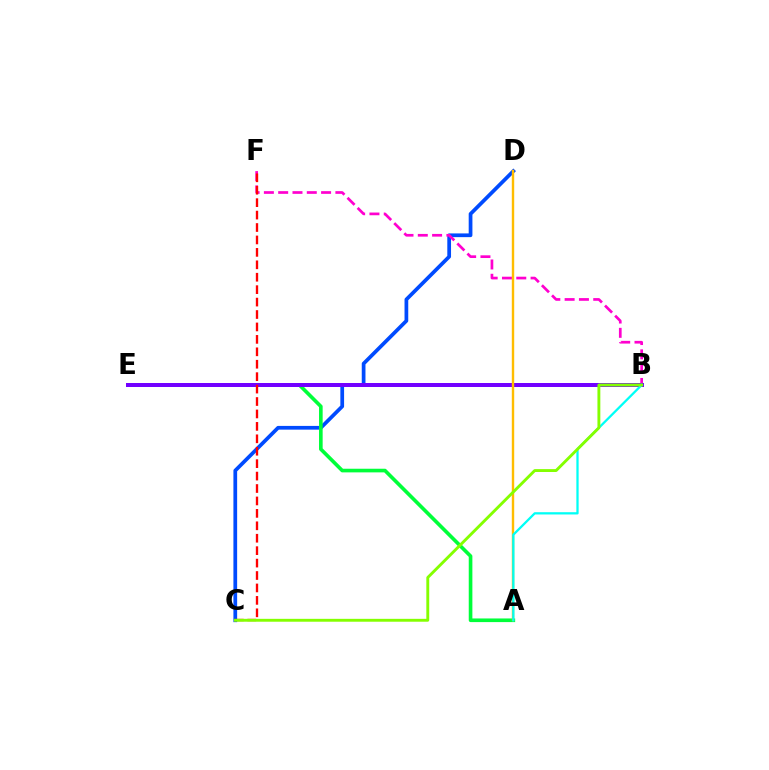{('C', 'D'): [{'color': '#004bff', 'line_style': 'solid', 'thickness': 2.68}], ('B', 'F'): [{'color': '#ff00cf', 'line_style': 'dashed', 'thickness': 1.94}], ('A', 'E'): [{'color': '#00ff39', 'line_style': 'solid', 'thickness': 2.62}], ('B', 'E'): [{'color': '#7200ff', 'line_style': 'solid', 'thickness': 2.88}], ('A', 'D'): [{'color': '#ffbd00', 'line_style': 'solid', 'thickness': 1.73}], ('A', 'B'): [{'color': '#00fff6', 'line_style': 'solid', 'thickness': 1.64}], ('C', 'F'): [{'color': '#ff0000', 'line_style': 'dashed', 'thickness': 1.69}], ('B', 'C'): [{'color': '#84ff00', 'line_style': 'solid', 'thickness': 2.08}]}